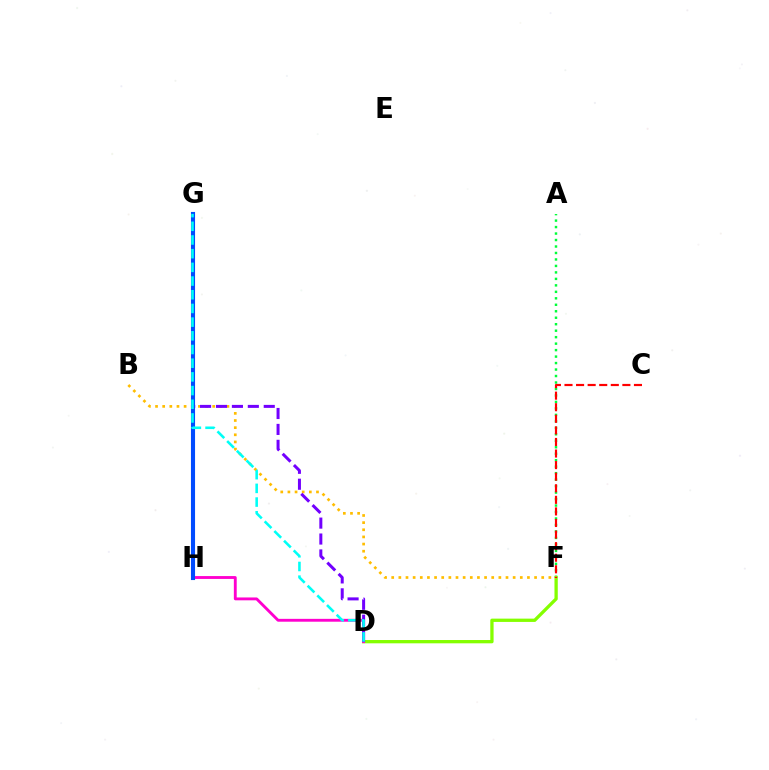{('A', 'F'): [{'color': '#00ff39', 'line_style': 'dotted', 'thickness': 1.76}], ('D', 'F'): [{'color': '#84ff00', 'line_style': 'solid', 'thickness': 2.37}], ('D', 'H'): [{'color': '#ff00cf', 'line_style': 'solid', 'thickness': 2.06}], ('B', 'F'): [{'color': '#ffbd00', 'line_style': 'dotted', 'thickness': 1.94}], ('C', 'F'): [{'color': '#ff0000', 'line_style': 'dashed', 'thickness': 1.57}], ('D', 'G'): [{'color': '#7200ff', 'line_style': 'dashed', 'thickness': 2.16}, {'color': '#00fff6', 'line_style': 'dashed', 'thickness': 1.86}], ('G', 'H'): [{'color': '#004bff', 'line_style': 'solid', 'thickness': 2.95}]}